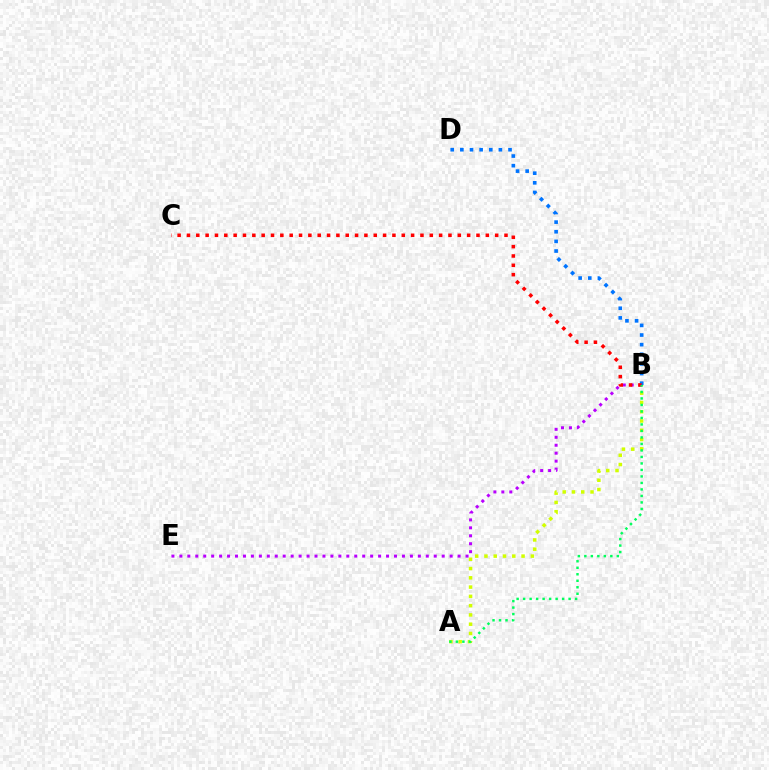{('A', 'B'): [{'color': '#d1ff00', 'line_style': 'dotted', 'thickness': 2.52}, {'color': '#00ff5c', 'line_style': 'dotted', 'thickness': 1.77}], ('B', 'E'): [{'color': '#b900ff', 'line_style': 'dotted', 'thickness': 2.16}], ('B', 'D'): [{'color': '#0074ff', 'line_style': 'dotted', 'thickness': 2.62}], ('B', 'C'): [{'color': '#ff0000', 'line_style': 'dotted', 'thickness': 2.54}]}